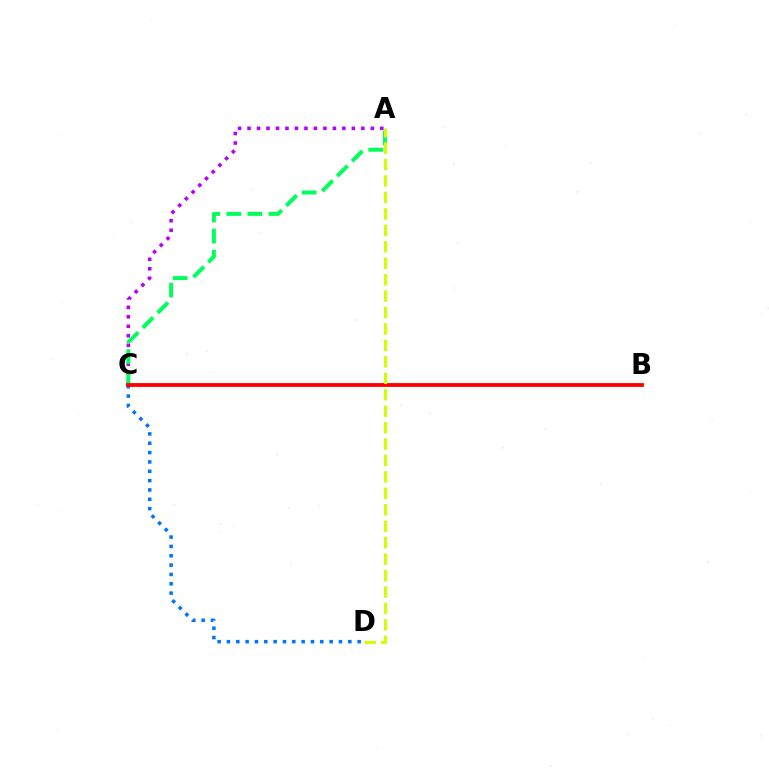{('A', 'C'): [{'color': '#b900ff', 'line_style': 'dotted', 'thickness': 2.58}, {'color': '#00ff5c', 'line_style': 'dashed', 'thickness': 2.86}], ('C', 'D'): [{'color': '#0074ff', 'line_style': 'dotted', 'thickness': 2.54}], ('B', 'C'): [{'color': '#ff0000', 'line_style': 'solid', 'thickness': 2.76}], ('A', 'D'): [{'color': '#d1ff00', 'line_style': 'dashed', 'thickness': 2.23}]}